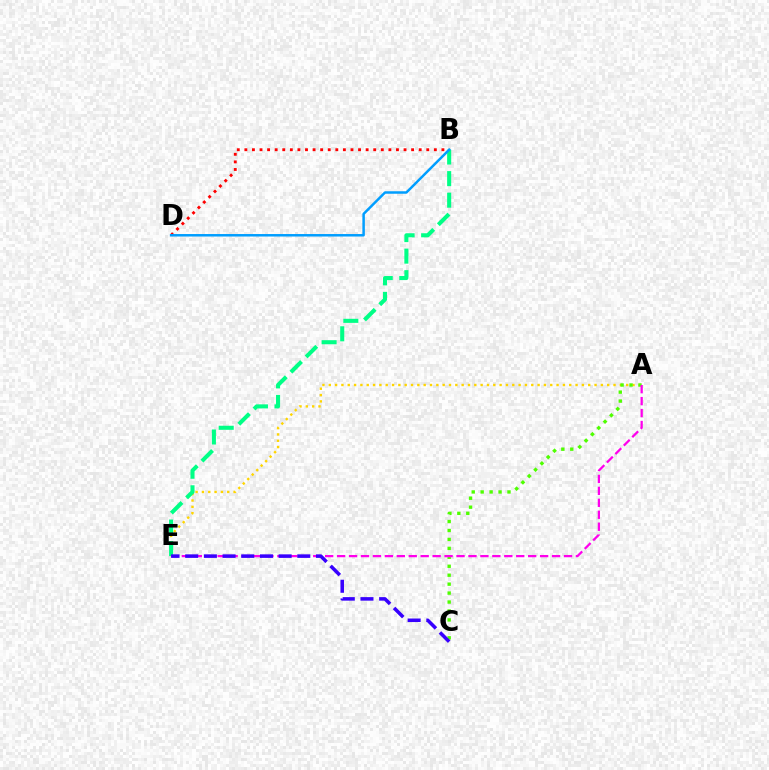{('A', 'E'): [{'color': '#ffd500', 'line_style': 'dotted', 'thickness': 1.72}, {'color': '#ff00ed', 'line_style': 'dashed', 'thickness': 1.62}], ('A', 'C'): [{'color': '#4fff00', 'line_style': 'dotted', 'thickness': 2.43}], ('B', 'E'): [{'color': '#00ff86', 'line_style': 'dashed', 'thickness': 2.93}], ('C', 'E'): [{'color': '#3700ff', 'line_style': 'dashed', 'thickness': 2.54}], ('B', 'D'): [{'color': '#ff0000', 'line_style': 'dotted', 'thickness': 2.06}, {'color': '#009eff', 'line_style': 'solid', 'thickness': 1.79}]}